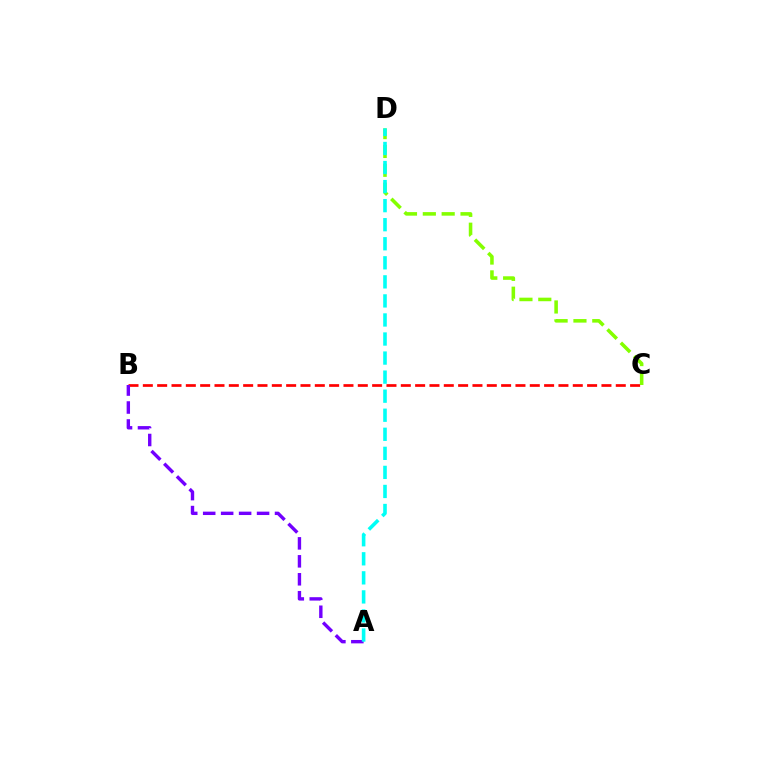{('B', 'C'): [{'color': '#ff0000', 'line_style': 'dashed', 'thickness': 1.95}], ('C', 'D'): [{'color': '#84ff00', 'line_style': 'dashed', 'thickness': 2.56}], ('A', 'B'): [{'color': '#7200ff', 'line_style': 'dashed', 'thickness': 2.44}], ('A', 'D'): [{'color': '#00fff6', 'line_style': 'dashed', 'thickness': 2.59}]}